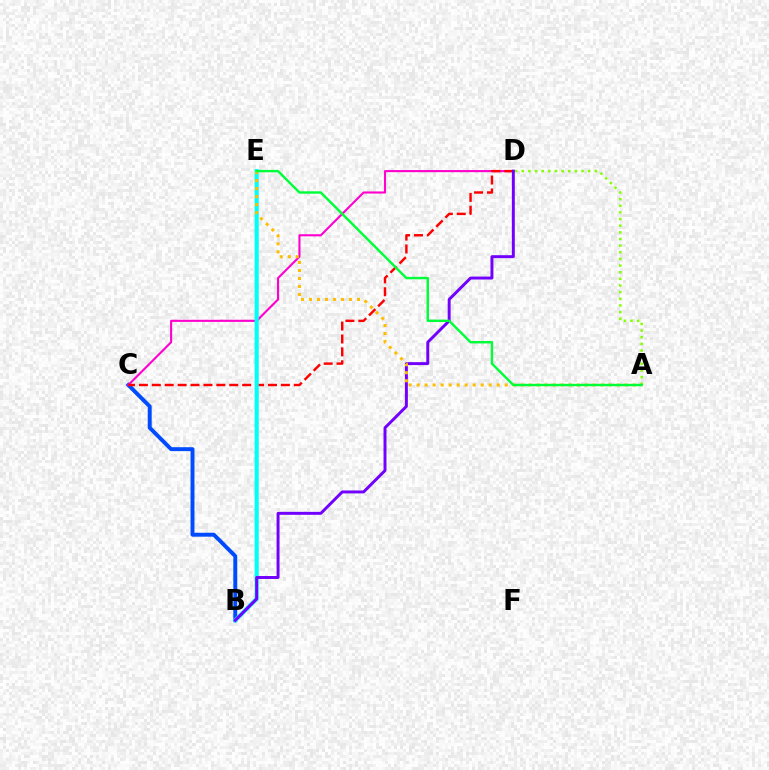{('B', 'C'): [{'color': '#004bff', 'line_style': 'solid', 'thickness': 2.83}], ('C', 'D'): [{'color': '#ff00cf', 'line_style': 'solid', 'thickness': 1.51}, {'color': '#ff0000', 'line_style': 'dashed', 'thickness': 1.75}], ('A', 'D'): [{'color': '#84ff00', 'line_style': 'dotted', 'thickness': 1.81}], ('B', 'E'): [{'color': '#00fff6', 'line_style': 'solid', 'thickness': 2.95}], ('B', 'D'): [{'color': '#7200ff', 'line_style': 'solid', 'thickness': 2.12}], ('A', 'E'): [{'color': '#ffbd00', 'line_style': 'dotted', 'thickness': 2.18}, {'color': '#00ff39', 'line_style': 'solid', 'thickness': 1.75}]}